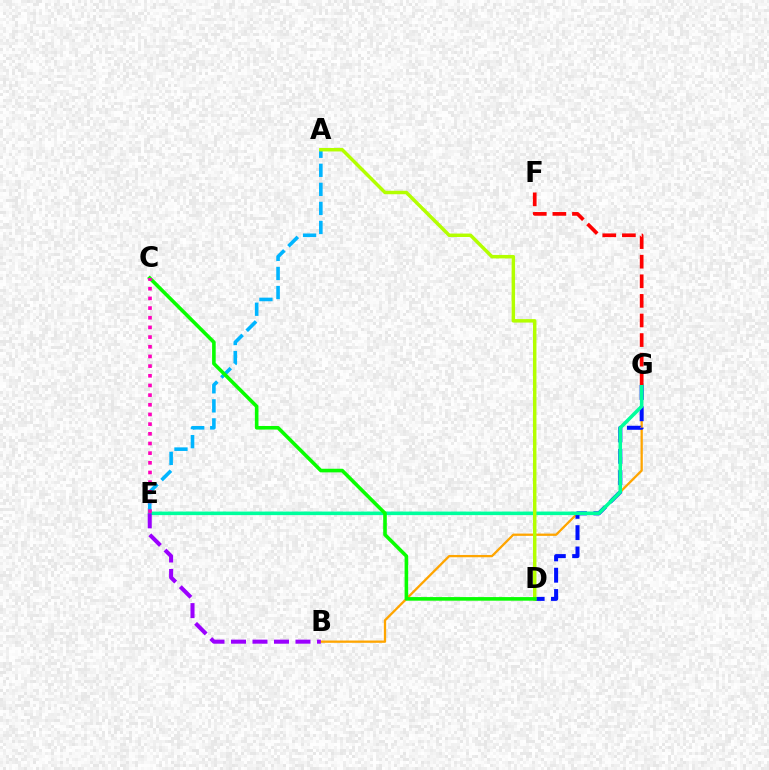{('B', 'G'): [{'color': '#ffa500', 'line_style': 'solid', 'thickness': 1.65}], ('A', 'E'): [{'color': '#00b5ff', 'line_style': 'dashed', 'thickness': 2.59}], ('D', 'G'): [{'color': '#0010ff', 'line_style': 'dashed', 'thickness': 2.9}], ('E', 'G'): [{'color': '#00ff9d', 'line_style': 'solid', 'thickness': 2.57}], ('A', 'D'): [{'color': '#b3ff00', 'line_style': 'solid', 'thickness': 2.5}], ('F', 'G'): [{'color': '#ff0000', 'line_style': 'dashed', 'thickness': 2.66}], ('B', 'E'): [{'color': '#9b00ff', 'line_style': 'dashed', 'thickness': 2.92}], ('C', 'D'): [{'color': '#08ff00', 'line_style': 'solid', 'thickness': 2.59}], ('C', 'E'): [{'color': '#ff00bd', 'line_style': 'dotted', 'thickness': 2.63}]}